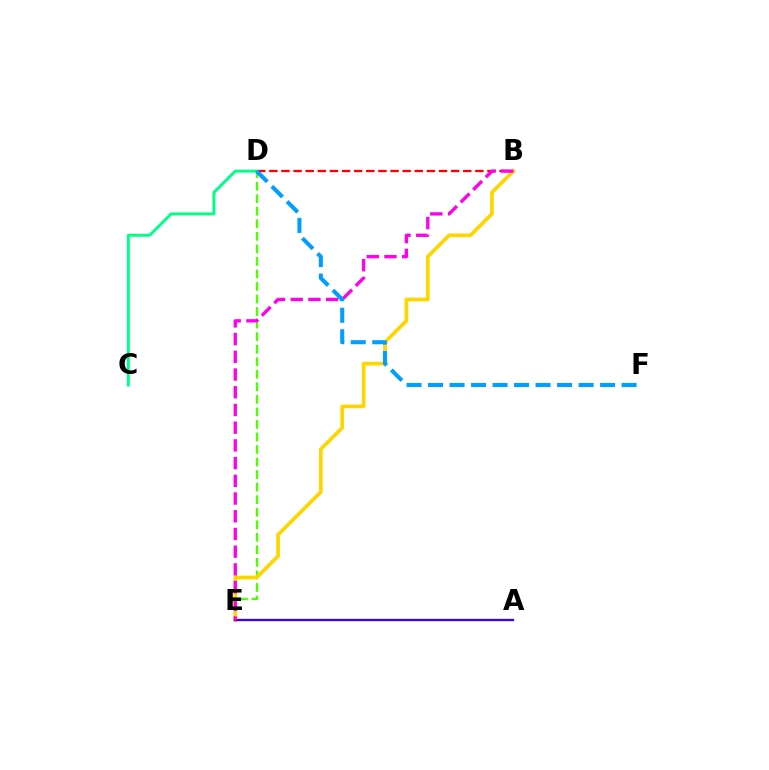{('B', 'D'): [{'color': '#ff0000', 'line_style': 'dashed', 'thickness': 1.65}], ('D', 'E'): [{'color': '#4fff00', 'line_style': 'dashed', 'thickness': 1.7}], ('B', 'E'): [{'color': '#ffd500', 'line_style': 'solid', 'thickness': 2.65}, {'color': '#ff00ed', 'line_style': 'dashed', 'thickness': 2.41}], ('C', 'D'): [{'color': '#00ff86', 'line_style': 'solid', 'thickness': 2.11}], ('A', 'E'): [{'color': '#3700ff', 'line_style': 'solid', 'thickness': 1.65}], ('D', 'F'): [{'color': '#009eff', 'line_style': 'dashed', 'thickness': 2.92}]}